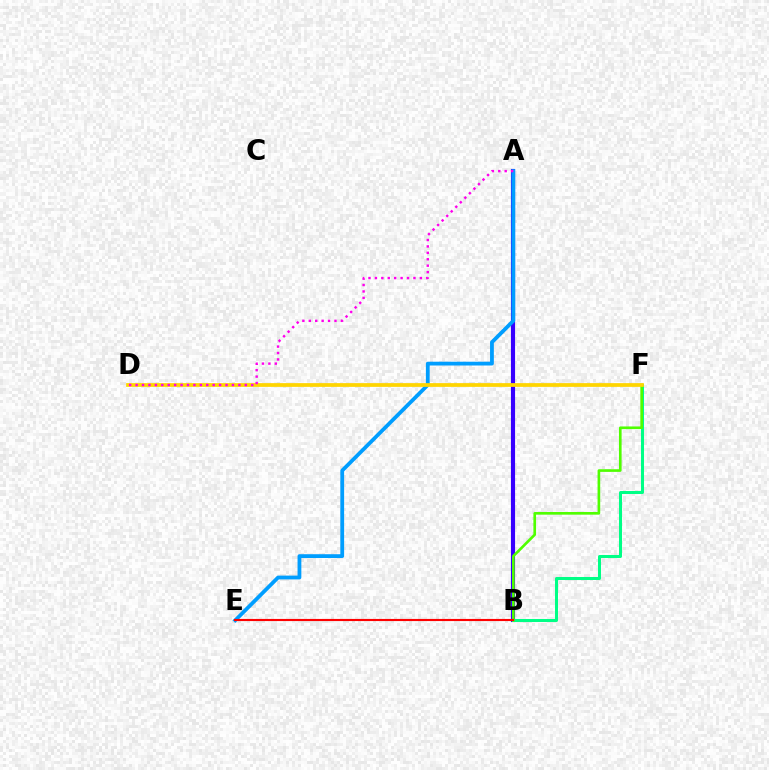{('A', 'B'): [{'color': '#3700ff', 'line_style': 'solid', 'thickness': 2.97}], ('B', 'F'): [{'color': '#00ff86', 'line_style': 'solid', 'thickness': 2.18}, {'color': '#4fff00', 'line_style': 'solid', 'thickness': 1.91}], ('A', 'E'): [{'color': '#009eff', 'line_style': 'solid', 'thickness': 2.73}], ('B', 'E'): [{'color': '#ff0000', 'line_style': 'solid', 'thickness': 1.53}], ('D', 'F'): [{'color': '#ffd500', 'line_style': 'solid', 'thickness': 2.69}], ('A', 'D'): [{'color': '#ff00ed', 'line_style': 'dotted', 'thickness': 1.75}]}